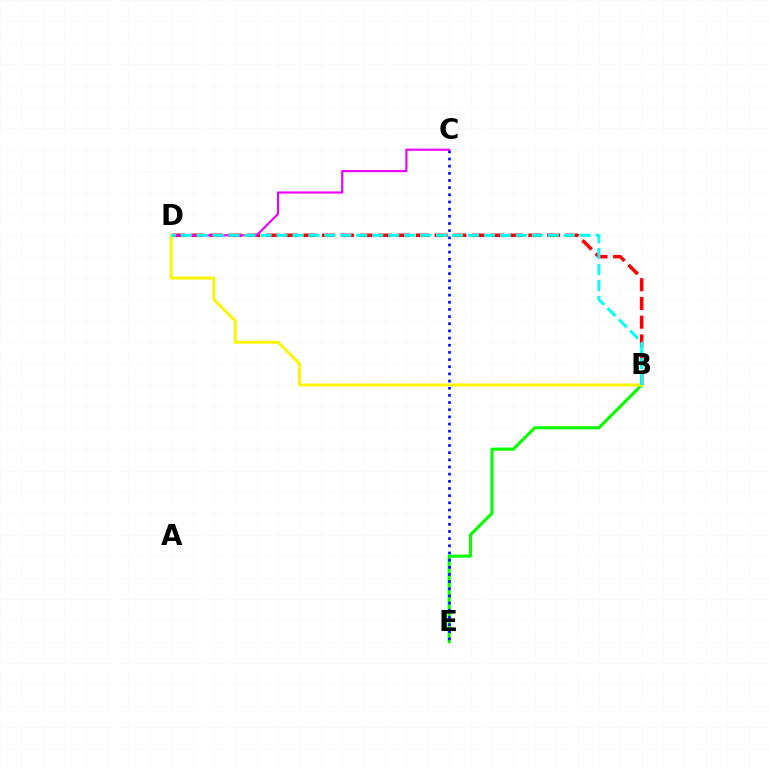{('B', 'D'): [{'color': '#ff0000', 'line_style': 'dashed', 'thickness': 2.55}, {'color': '#fcf500', 'line_style': 'solid', 'thickness': 2.12}, {'color': '#00fff6', 'line_style': 'dashed', 'thickness': 2.17}], ('B', 'E'): [{'color': '#08ff00', 'line_style': 'solid', 'thickness': 2.25}], ('C', 'E'): [{'color': '#0010ff', 'line_style': 'dotted', 'thickness': 1.95}], ('C', 'D'): [{'color': '#ee00ff', 'line_style': 'solid', 'thickness': 1.54}]}